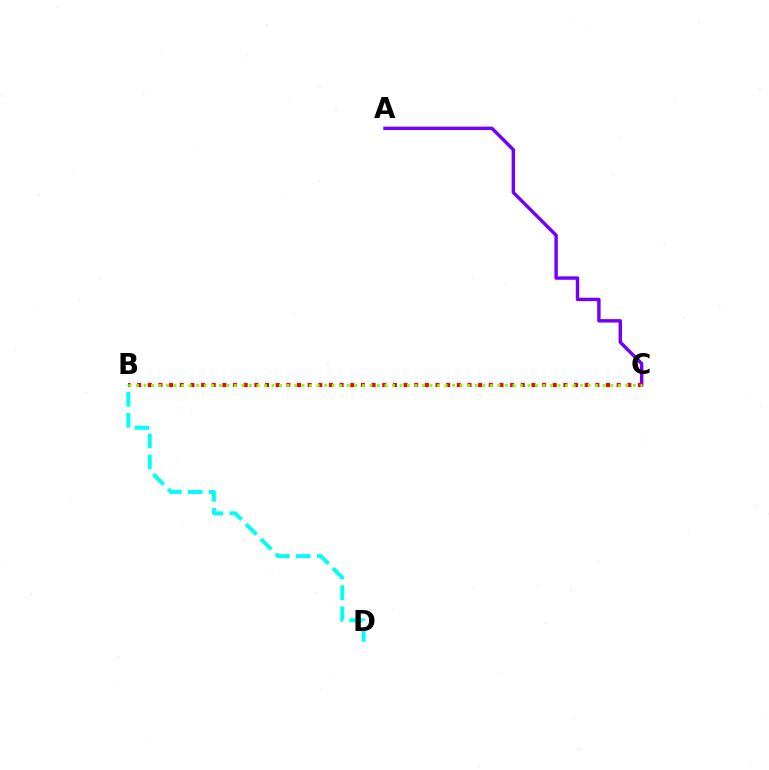{('A', 'C'): [{'color': '#7200ff', 'line_style': 'solid', 'thickness': 2.46}], ('B', 'C'): [{'color': '#ff0000', 'line_style': 'dotted', 'thickness': 2.9}, {'color': '#84ff00', 'line_style': 'dotted', 'thickness': 2.05}], ('B', 'D'): [{'color': '#00fff6', 'line_style': 'dashed', 'thickness': 2.85}]}